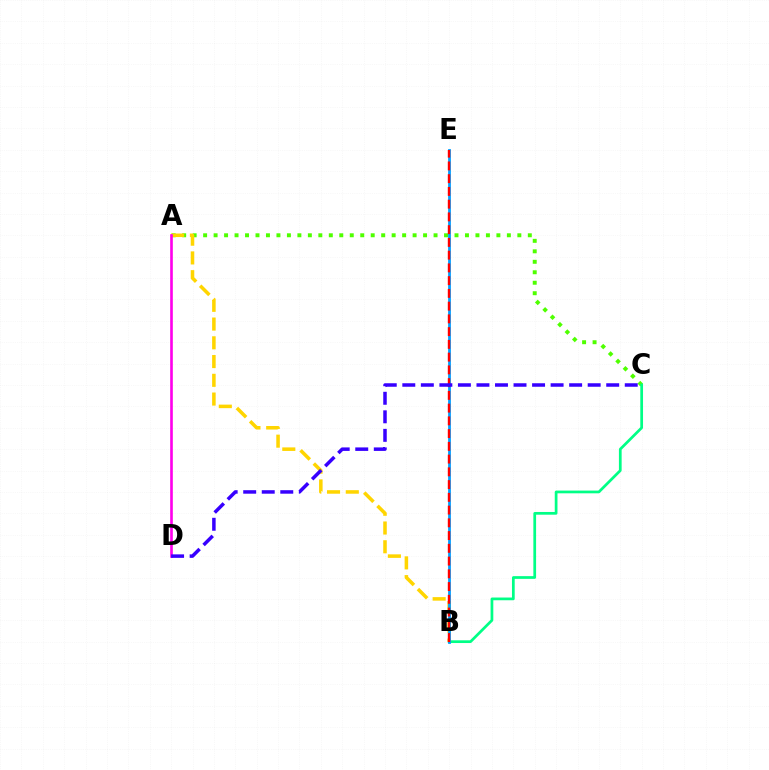{('A', 'C'): [{'color': '#4fff00', 'line_style': 'dotted', 'thickness': 2.85}], ('B', 'C'): [{'color': '#00ff86', 'line_style': 'solid', 'thickness': 1.96}], ('A', 'B'): [{'color': '#ffd500', 'line_style': 'dashed', 'thickness': 2.55}], ('B', 'E'): [{'color': '#009eff', 'line_style': 'solid', 'thickness': 2.0}, {'color': '#ff0000', 'line_style': 'dashed', 'thickness': 1.73}], ('A', 'D'): [{'color': '#ff00ed', 'line_style': 'solid', 'thickness': 1.9}], ('C', 'D'): [{'color': '#3700ff', 'line_style': 'dashed', 'thickness': 2.52}]}